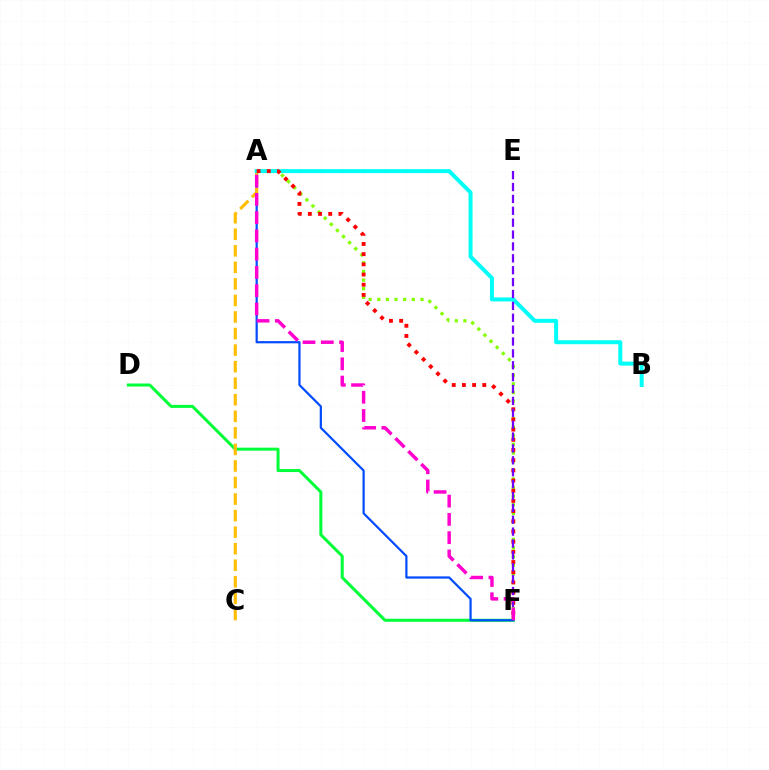{('D', 'F'): [{'color': '#00ff39', 'line_style': 'solid', 'thickness': 2.16}], ('A', 'F'): [{'color': '#004bff', 'line_style': 'solid', 'thickness': 1.59}, {'color': '#84ff00', 'line_style': 'dotted', 'thickness': 2.35}, {'color': '#ff0000', 'line_style': 'dotted', 'thickness': 2.77}, {'color': '#ff00cf', 'line_style': 'dashed', 'thickness': 2.48}], ('A', 'C'): [{'color': '#ffbd00', 'line_style': 'dashed', 'thickness': 2.25}], ('A', 'B'): [{'color': '#00fff6', 'line_style': 'solid', 'thickness': 2.86}], ('E', 'F'): [{'color': '#7200ff', 'line_style': 'dashed', 'thickness': 1.61}]}